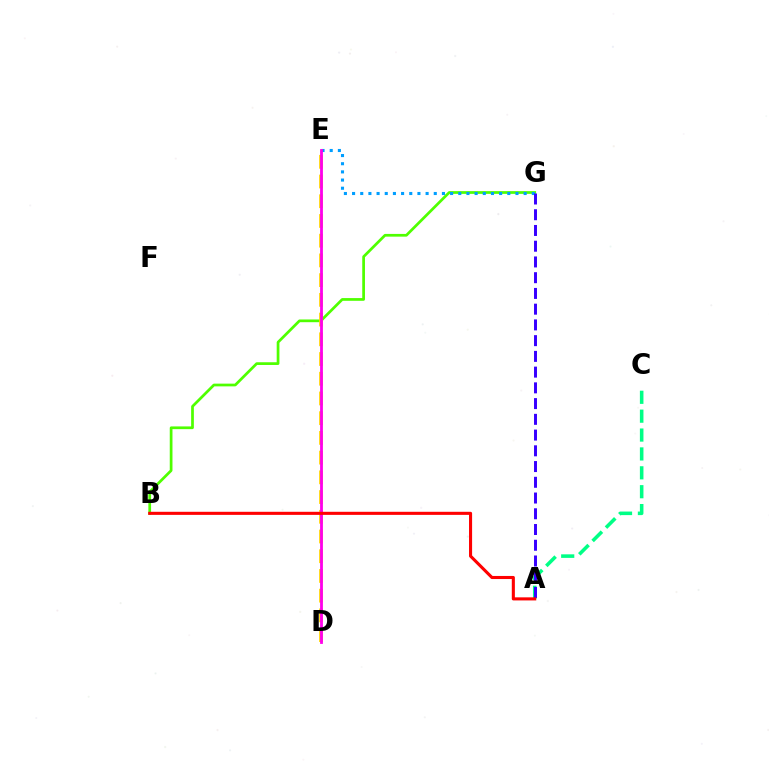{('A', 'C'): [{'color': '#00ff86', 'line_style': 'dashed', 'thickness': 2.57}], ('B', 'G'): [{'color': '#4fff00', 'line_style': 'solid', 'thickness': 1.96}], ('E', 'G'): [{'color': '#009eff', 'line_style': 'dotted', 'thickness': 2.22}], ('D', 'E'): [{'color': '#ffd500', 'line_style': 'dashed', 'thickness': 2.68}, {'color': '#ff00ed', 'line_style': 'solid', 'thickness': 2.02}], ('A', 'G'): [{'color': '#3700ff', 'line_style': 'dashed', 'thickness': 2.14}], ('A', 'B'): [{'color': '#ff0000', 'line_style': 'solid', 'thickness': 2.22}]}